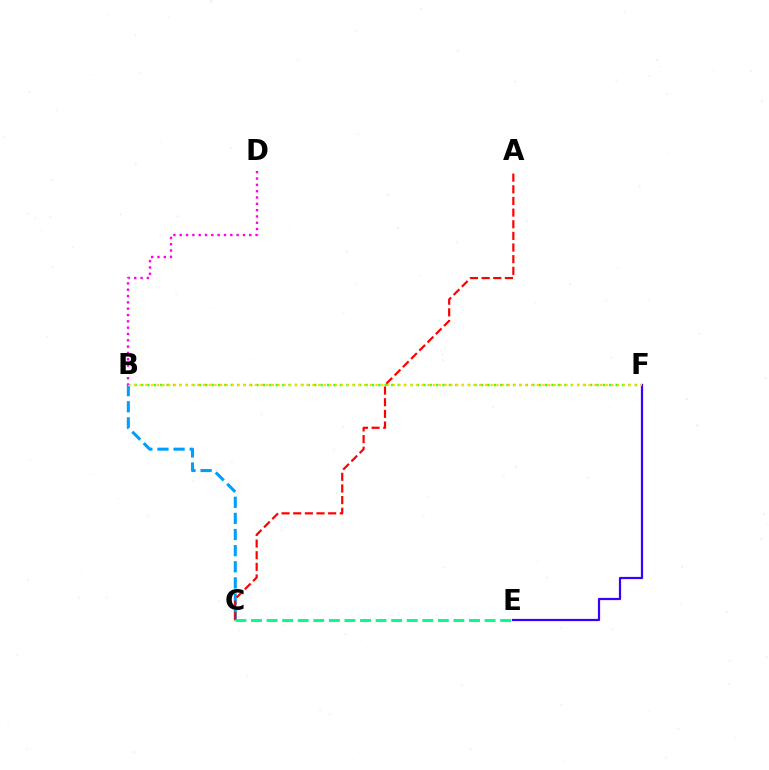{('B', 'C'): [{'color': '#009eff', 'line_style': 'dashed', 'thickness': 2.19}], ('B', 'F'): [{'color': '#4fff00', 'line_style': 'dotted', 'thickness': 1.74}, {'color': '#ffd500', 'line_style': 'dotted', 'thickness': 1.56}], ('E', 'F'): [{'color': '#3700ff', 'line_style': 'solid', 'thickness': 1.6}], ('B', 'D'): [{'color': '#ff00ed', 'line_style': 'dotted', 'thickness': 1.72}], ('A', 'C'): [{'color': '#ff0000', 'line_style': 'dashed', 'thickness': 1.58}], ('C', 'E'): [{'color': '#00ff86', 'line_style': 'dashed', 'thickness': 2.12}]}